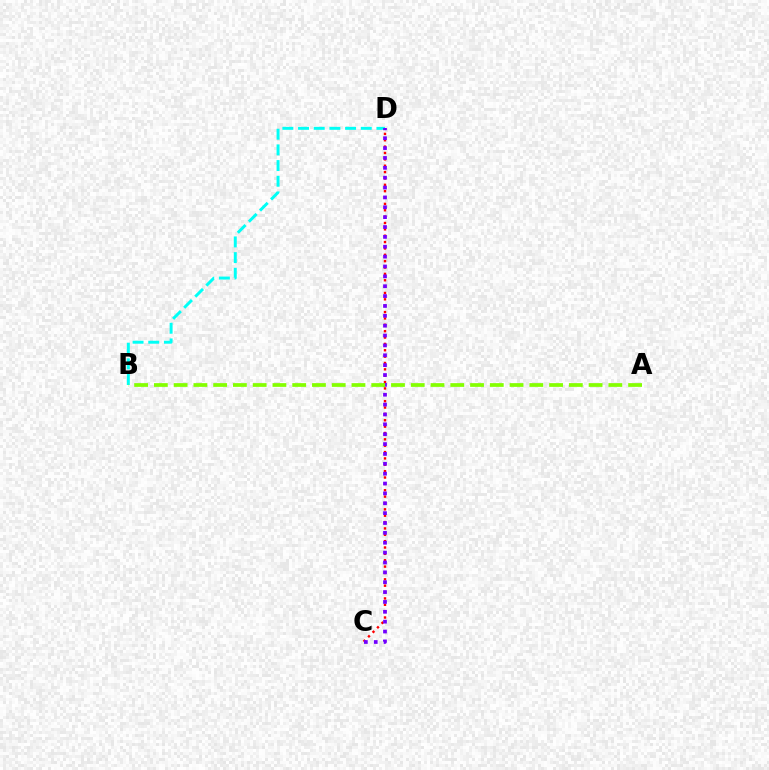{('B', 'D'): [{'color': '#00fff6', 'line_style': 'dashed', 'thickness': 2.13}], ('C', 'D'): [{'color': '#ff0000', 'line_style': 'dotted', 'thickness': 1.73}, {'color': '#7200ff', 'line_style': 'dotted', 'thickness': 2.68}], ('A', 'B'): [{'color': '#84ff00', 'line_style': 'dashed', 'thickness': 2.68}]}